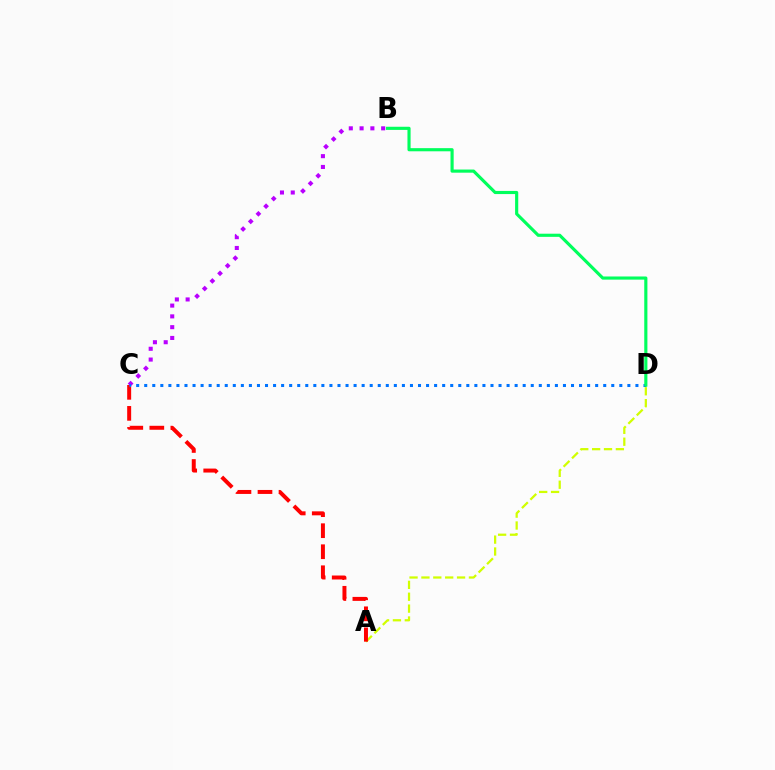{('A', 'D'): [{'color': '#d1ff00', 'line_style': 'dashed', 'thickness': 1.61}], ('A', 'C'): [{'color': '#ff0000', 'line_style': 'dashed', 'thickness': 2.86}], ('B', 'C'): [{'color': '#b900ff', 'line_style': 'dotted', 'thickness': 2.93}], ('C', 'D'): [{'color': '#0074ff', 'line_style': 'dotted', 'thickness': 2.19}], ('B', 'D'): [{'color': '#00ff5c', 'line_style': 'solid', 'thickness': 2.26}]}